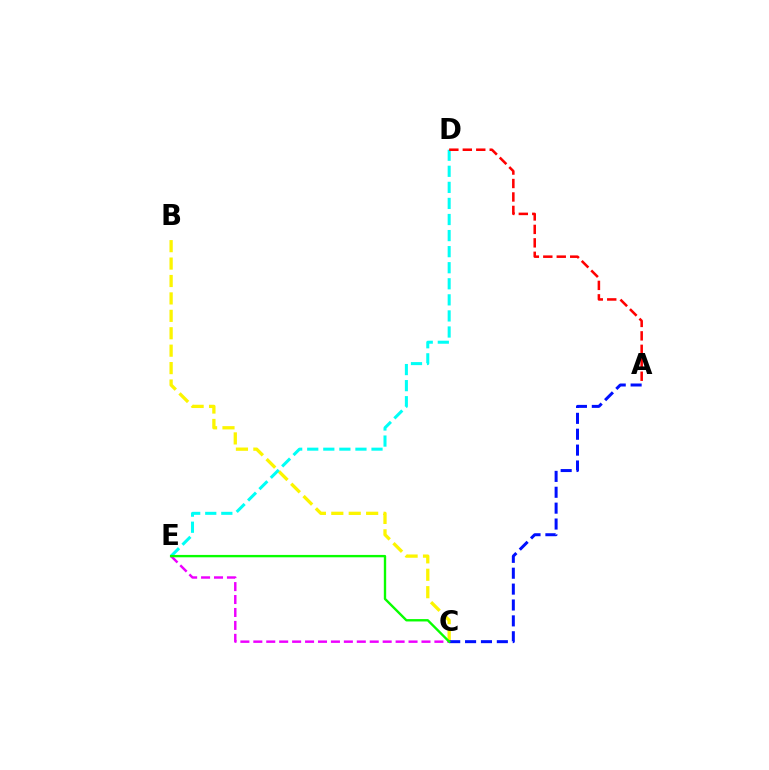{('B', 'C'): [{'color': '#fcf500', 'line_style': 'dashed', 'thickness': 2.37}], ('D', 'E'): [{'color': '#00fff6', 'line_style': 'dashed', 'thickness': 2.18}], ('C', 'E'): [{'color': '#ee00ff', 'line_style': 'dashed', 'thickness': 1.76}, {'color': '#08ff00', 'line_style': 'solid', 'thickness': 1.71}], ('A', 'C'): [{'color': '#0010ff', 'line_style': 'dashed', 'thickness': 2.16}], ('A', 'D'): [{'color': '#ff0000', 'line_style': 'dashed', 'thickness': 1.83}]}